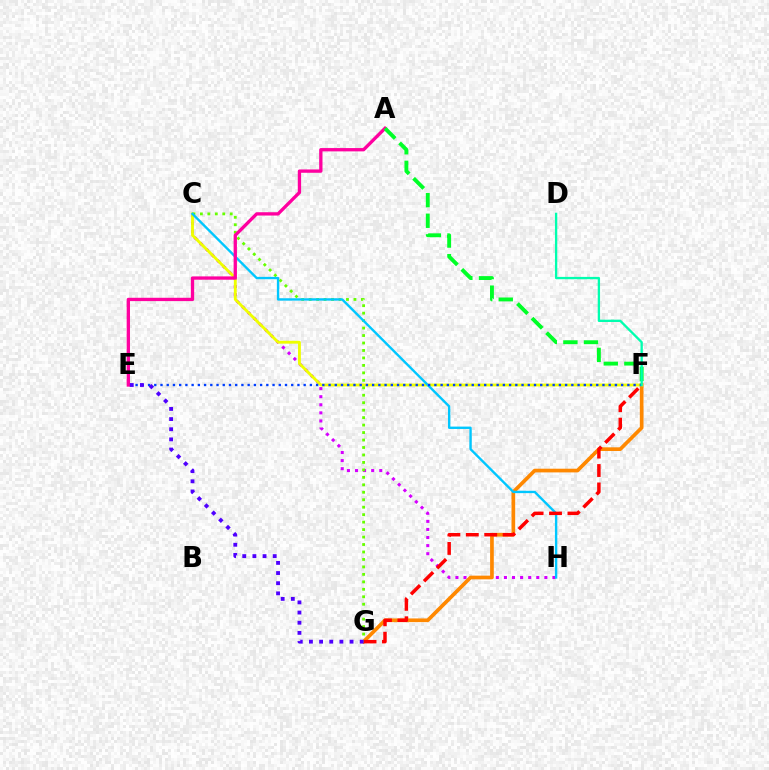{('C', 'H'): [{'color': '#d600ff', 'line_style': 'dotted', 'thickness': 2.2}, {'color': '#00c7ff', 'line_style': 'solid', 'thickness': 1.71}], ('F', 'G'): [{'color': '#ff8800', 'line_style': 'solid', 'thickness': 2.65}, {'color': '#ff0000', 'line_style': 'dashed', 'thickness': 2.5}], ('C', 'F'): [{'color': '#eeff00', 'line_style': 'solid', 'thickness': 2.06}], ('C', 'G'): [{'color': '#66ff00', 'line_style': 'dotted', 'thickness': 2.03}], ('E', 'F'): [{'color': '#003fff', 'line_style': 'dotted', 'thickness': 1.69}], ('A', 'E'): [{'color': '#ff00a0', 'line_style': 'solid', 'thickness': 2.39}], ('A', 'F'): [{'color': '#00ff27', 'line_style': 'dashed', 'thickness': 2.8}], ('D', 'F'): [{'color': '#00ffaf', 'line_style': 'solid', 'thickness': 1.67}], ('E', 'G'): [{'color': '#4f00ff', 'line_style': 'dotted', 'thickness': 2.76}]}